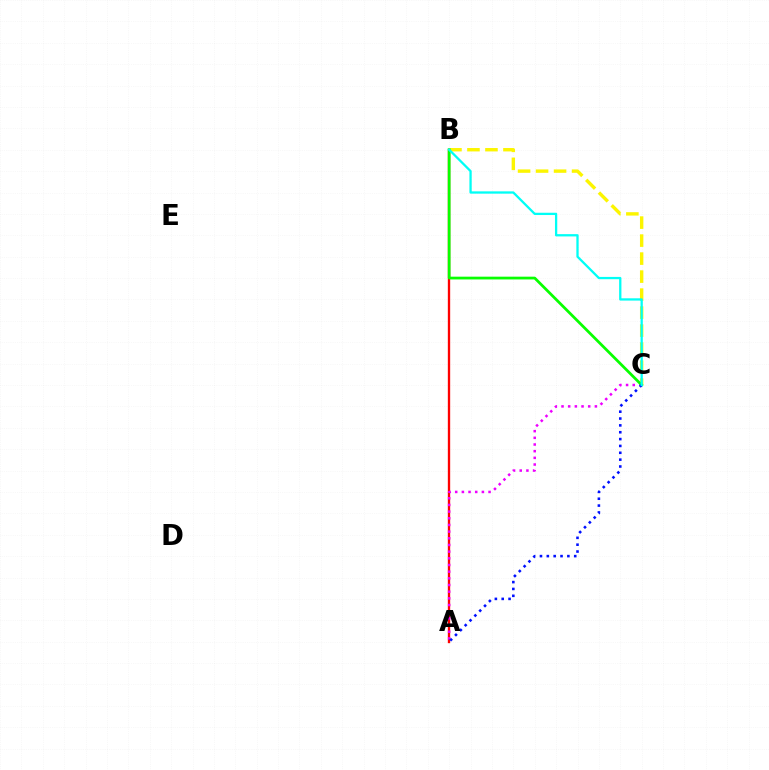{('A', 'B'): [{'color': '#ff0000', 'line_style': 'solid', 'thickness': 1.68}], ('B', 'C'): [{'color': '#fcf500', 'line_style': 'dashed', 'thickness': 2.45}, {'color': '#08ff00', 'line_style': 'solid', 'thickness': 1.99}, {'color': '#00fff6', 'line_style': 'solid', 'thickness': 1.65}], ('A', 'C'): [{'color': '#ee00ff', 'line_style': 'dotted', 'thickness': 1.81}, {'color': '#0010ff', 'line_style': 'dotted', 'thickness': 1.86}]}